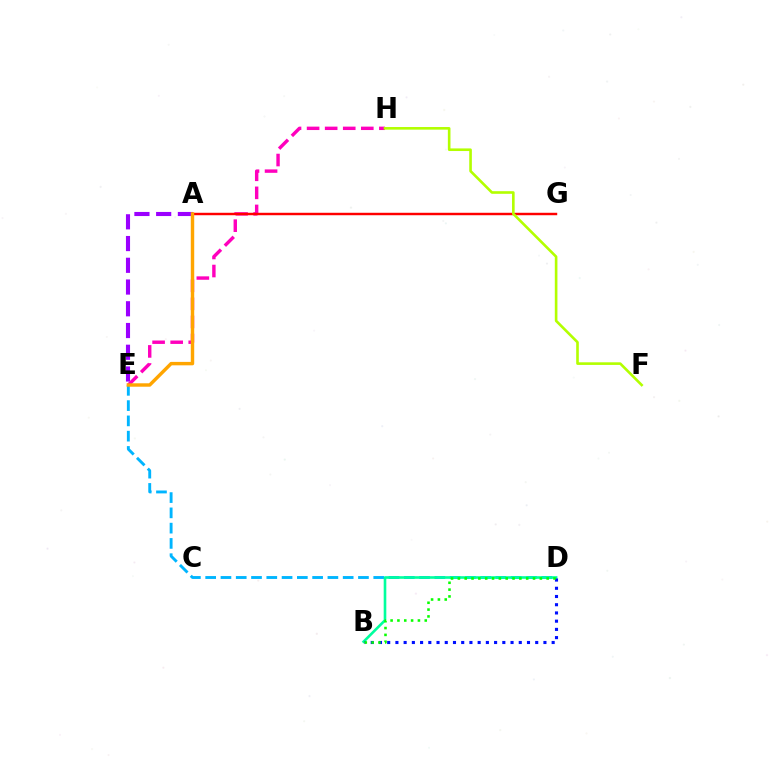{('A', 'E'): [{'color': '#9b00ff', 'line_style': 'dashed', 'thickness': 2.95}, {'color': '#ffa500', 'line_style': 'solid', 'thickness': 2.47}], ('E', 'H'): [{'color': '#ff00bd', 'line_style': 'dashed', 'thickness': 2.45}], ('D', 'E'): [{'color': '#00b5ff', 'line_style': 'dashed', 'thickness': 2.08}], ('A', 'G'): [{'color': '#ff0000', 'line_style': 'solid', 'thickness': 1.76}], ('B', 'D'): [{'color': '#00ff9d', 'line_style': 'solid', 'thickness': 1.89}, {'color': '#0010ff', 'line_style': 'dotted', 'thickness': 2.23}, {'color': '#08ff00', 'line_style': 'dotted', 'thickness': 1.86}], ('F', 'H'): [{'color': '#b3ff00', 'line_style': 'solid', 'thickness': 1.89}]}